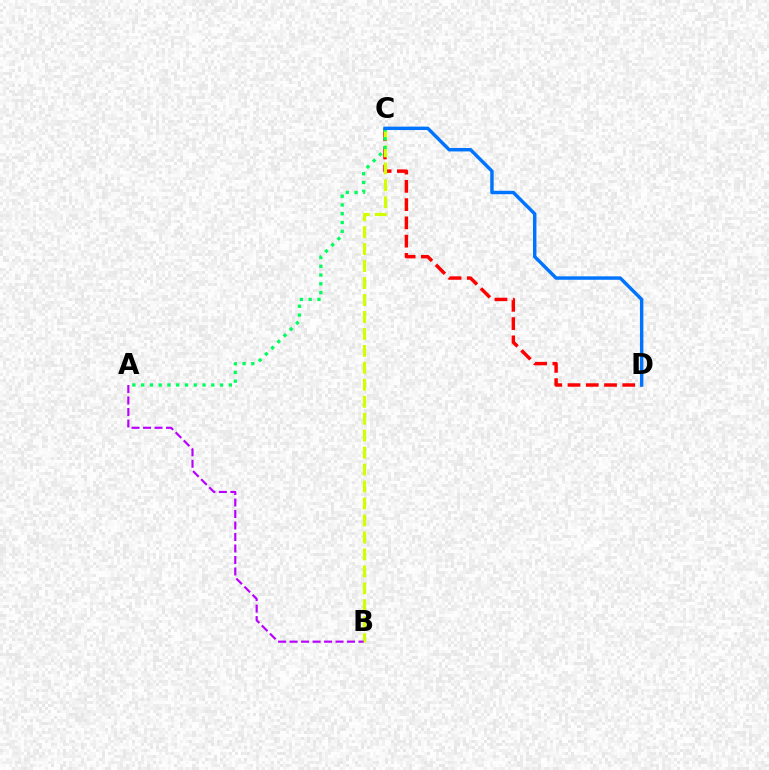{('C', 'D'): [{'color': '#ff0000', 'line_style': 'dashed', 'thickness': 2.48}, {'color': '#0074ff', 'line_style': 'solid', 'thickness': 2.47}], ('B', 'C'): [{'color': '#d1ff00', 'line_style': 'dashed', 'thickness': 2.3}], ('A', 'C'): [{'color': '#00ff5c', 'line_style': 'dotted', 'thickness': 2.38}], ('A', 'B'): [{'color': '#b900ff', 'line_style': 'dashed', 'thickness': 1.56}]}